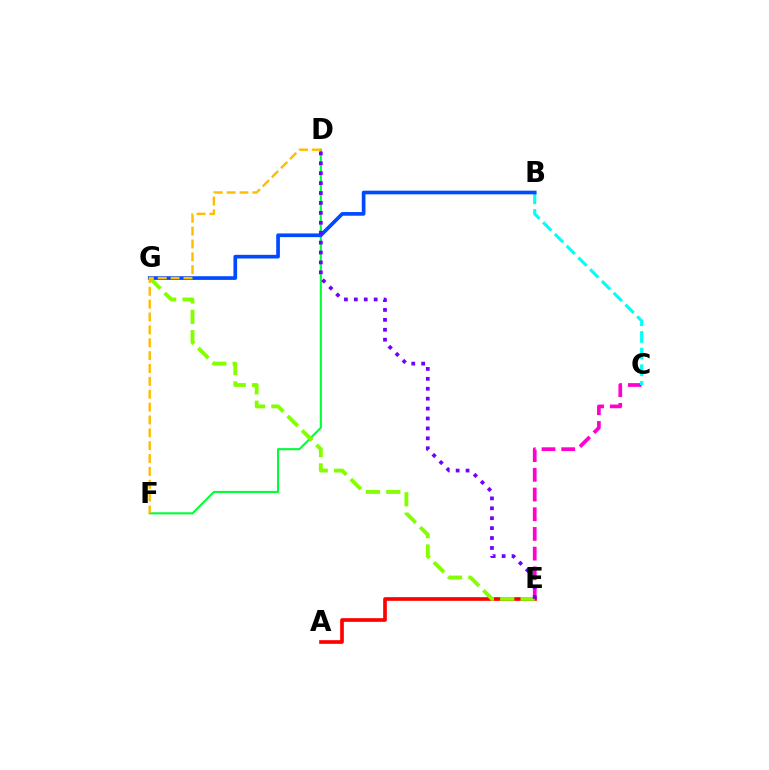{('D', 'F'): [{'color': '#00ff39', 'line_style': 'solid', 'thickness': 1.52}, {'color': '#ffbd00', 'line_style': 'dashed', 'thickness': 1.75}], ('C', 'E'): [{'color': '#ff00cf', 'line_style': 'dashed', 'thickness': 2.68}], ('B', 'C'): [{'color': '#00fff6', 'line_style': 'dashed', 'thickness': 2.26}], ('B', 'G'): [{'color': '#004bff', 'line_style': 'solid', 'thickness': 2.65}], ('A', 'E'): [{'color': '#ff0000', 'line_style': 'solid', 'thickness': 2.64}], ('E', 'G'): [{'color': '#84ff00', 'line_style': 'dashed', 'thickness': 2.77}], ('D', 'E'): [{'color': '#7200ff', 'line_style': 'dotted', 'thickness': 2.69}]}